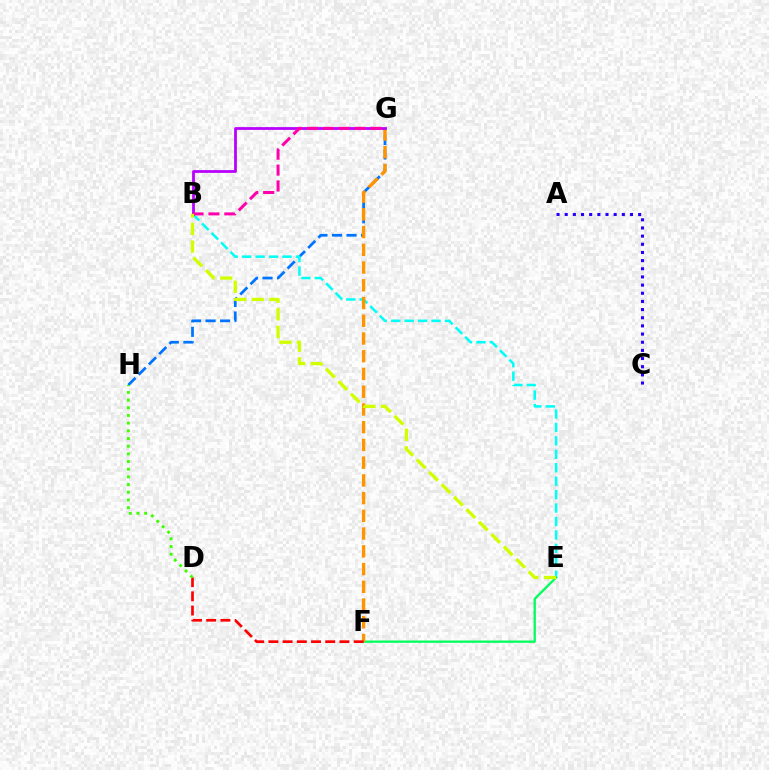{('G', 'H'): [{'color': '#0074ff', 'line_style': 'dashed', 'thickness': 1.97}], ('B', 'E'): [{'color': '#00fff6', 'line_style': 'dashed', 'thickness': 1.83}, {'color': '#d1ff00', 'line_style': 'dashed', 'thickness': 2.39}], ('E', 'F'): [{'color': '#00ff5c', 'line_style': 'solid', 'thickness': 1.66}], ('F', 'G'): [{'color': '#ff9400', 'line_style': 'dashed', 'thickness': 2.41}], ('B', 'G'): [{'color': '#b900ff', 'line_style': 'solid', 'thickness': 2.0}, {'color': '#ff00ac', 'line_style': 'dashed', 'thickness': 2.16}], ('D', 'F'): [{'color': '#ff0000', 'line_style': 'dashed', 'thickness': 1.93}], ('D', 'H'): [{'color': '#3dff00', 'line_style': 'dotted', 'thickness': 2.09}], ('A', 'C'): [{'color': '#2500ff', 'line_style': 'dotted', 'thickness': 2.22}]}